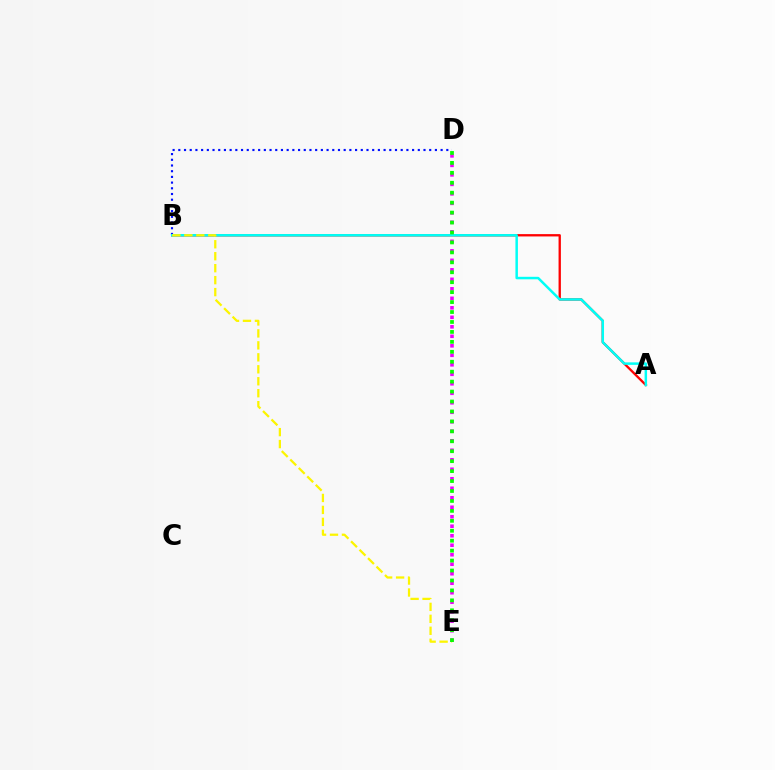{('B', 'D'): [{'color': '#0010ff', 'line_style': 'dotted', 'thickness': 1.55}], ('D', 'E'): [{'color': '#ee00ff', 'line_style': 'dotted', 'thickness': 2.58}, {'color': '#08ff00', 'line_style': 'dotted', 'thickness': 2.7}], ('A', 'B'): [{'color': '#ff0000', 'line_style': 'solid', 'thickness': 1.67}, {'color': '#00fff6', 'line_style': 'solid', 'thickness': 1.79}], ('B', 'E'): [{'color': '#fcf500', 'line_style': 'dashed', 'thickness': 1.63}]}